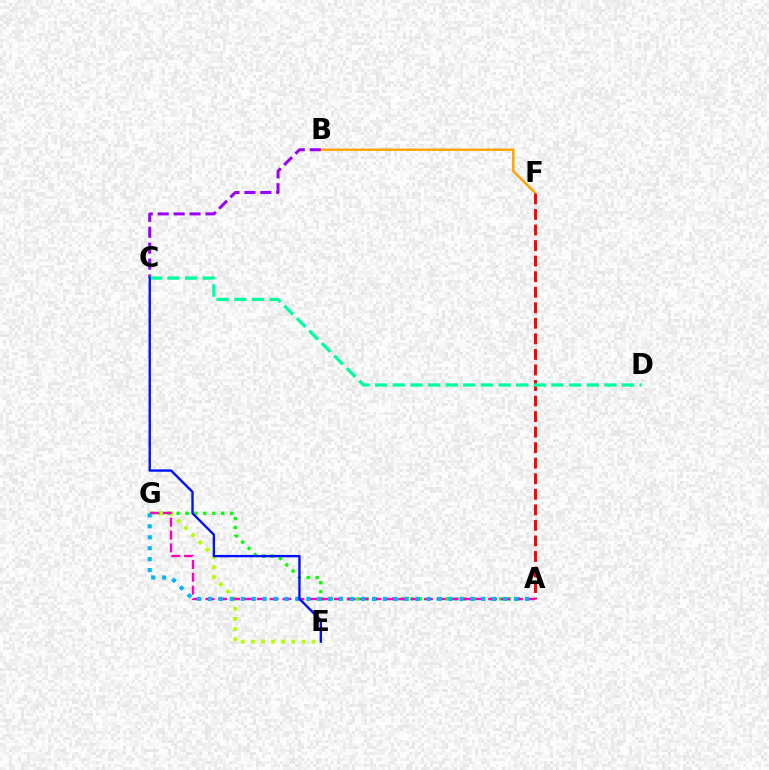{('B', 'F'): [{'color': '#ffa500', 'line_style': 'solid', 'thickness': 1.8}], ('A', 'G'): [{'color': '#08ff00', 'line_style': 'dotted', 'thickness': 2.42}, {'color': '#ff00bd', 'line_style': 'dashed', 'thickness': 1.75}, {'color': '#00b5ff', 'line_style': 'dotted', 'thickness': 2.97}], ('B', 'C'): [{'color': '#9b00ff', 'line_style': 'dashed', 'thickness': 2.16}], ('A', 'F'): [{'color': '#ff0000', 'line_style': 'dashed', 'thickness': 2.11}], ('E', 'G'): [{'color': '#b3ff00', 'line_style': 'dotted', 'thickness': 2.75}], ('C', 'D'): [{'color': '#00ff9d', 'line_style': 'dashed', 'thickness': 2.4}], ('C', 'E'): [{'color': '#0010ff', 'line_style': 'solid', 'thickness': 1.7}]}